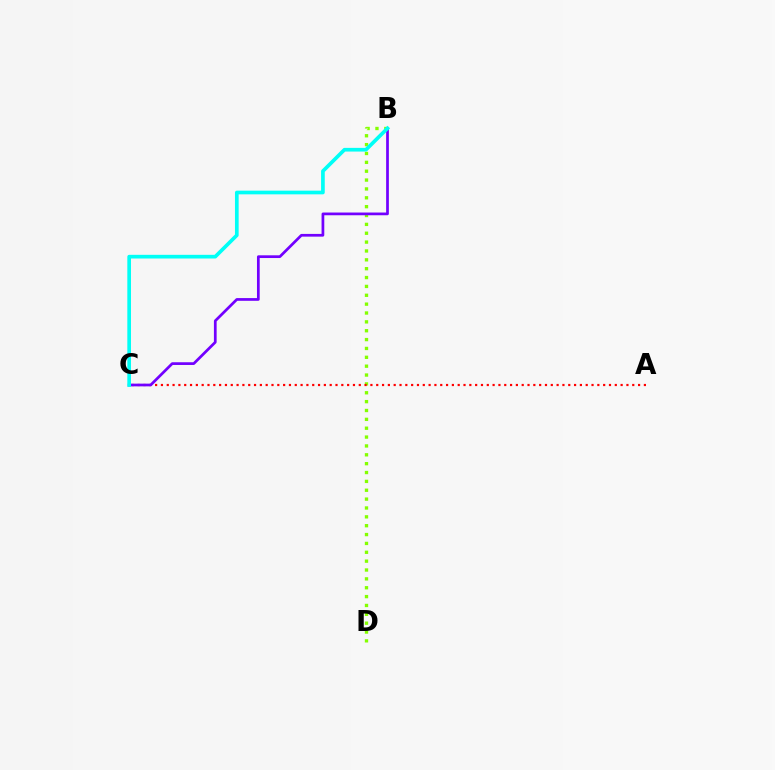{('B', 'D'): [{'color': '#84ff00', 'line_style': 'dotted', 'thickness': 2.41}], ('A', 'C'): [{'color': '#ff0000', 'line_style': 'dotted', 'thickness': 1.58}], ('B', 'C'): [{'color': '#7200ff', 'line_style': 'solid', 'thickness': 1.96}, {'color': '#00fff6', 'line_style': 'solid', 'thickness': 2.65}]}